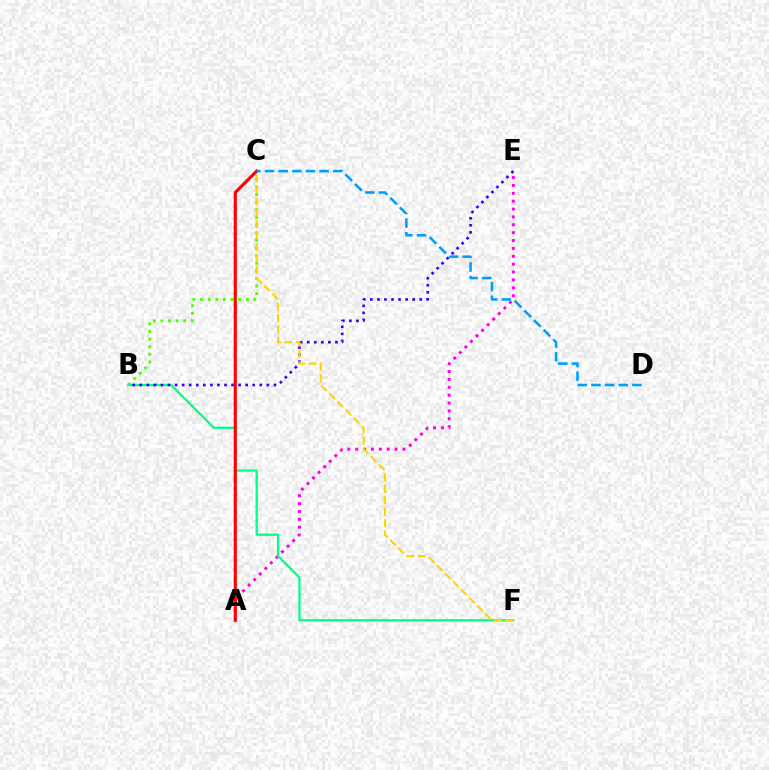{('A', 'E'): [{'color': '#ff00ed', 'line_style': 'dotted', 'thickness': 2.14}], ('B', 'C'): [{'color': '#4fff00', 'line_style': 'dotted', 'thickness': 2.07}], ('B', 'F'): [{'color': '#00ff86', 'line_style': 'solid', 'thickness': 1.63}], ('B', 'E'): [{'color': '#3700ff', 'line_style': 'dotted', 'thickness': 1.92}], ('A', 'C'): [{'color': '#ff0000', 'line_style': 'solid', 'thickness': 2.24}], ('C', 'F'): [{'color': '#ffd500', 'line_style': 'dashed', 'thickness': 1.55}], ('C', 'D'): [{'color': '#009eff', 'line_style': 'dashed', 'thickness': 1.85}]}